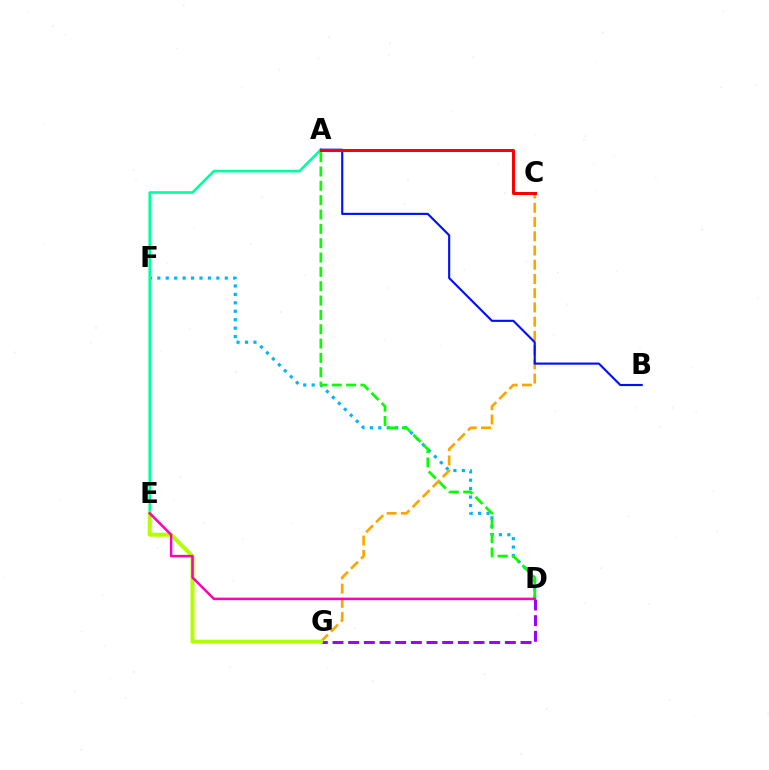{('D', 'F'): [{'color': '#00b5ff', 'line_style': 'dotted', 'thickness': 2.29}], ('A', 'E'): [{'color': '#00ff9d', 'line_style': 'solid', 'thickness': 1.88}], ('A', 'D'): [{'color': '#08ff00', 'line_style': 'dashed', 'thickness': 1.95}], ('D', 'G'): [{'color': '#9b00ff', 'line_style': 'dashed', 'thickness': 2.13}], ('C', 'G'): [{'color': '#ffa500', 'line_style': 'dashed', 'thickness': 1.93}], ('E', 'G'): [{'color': '#b3ff00', 'line_style': 'solid', 'thickness': 2.87}], ('A', 'B'): [{'color': '#0010ff', 'line_style': 'solid', 'thickness': 1.54}], ('D', 'E'): [{'color': '#ff00bd', 'line_style': 'solid', 'thickness': 1.81}], ('A', 'C'): [{'color': '#ff0000', 'line_style': 'solid', 'thickness': 2.15}]}